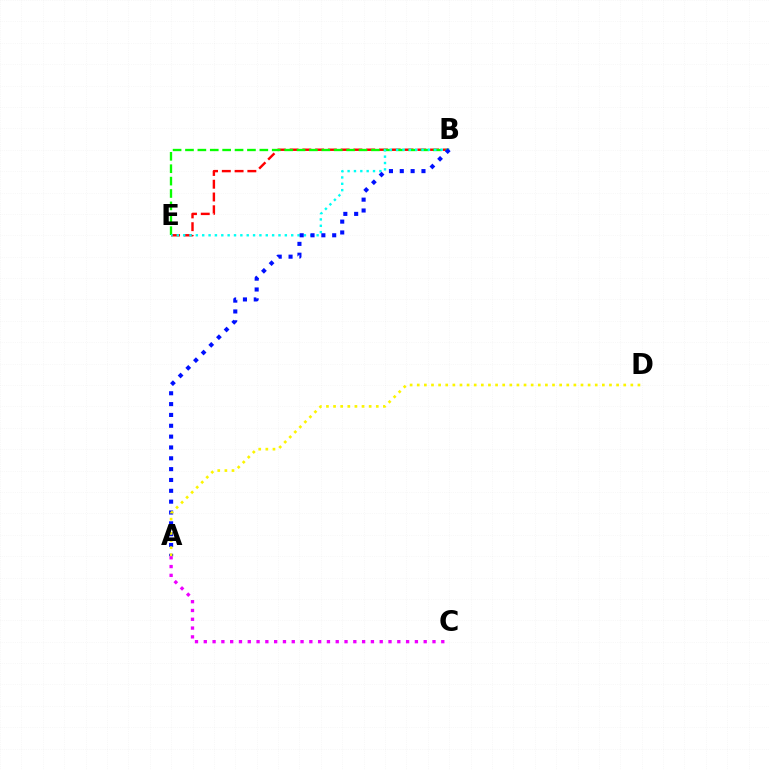{('B', 'E'): [{'color': '#ff0000', 'line_style': 'dashed', 'thickness': 1.73}, {'color': '#08ff00', 'line_style': 'dashed', 'thickness': 1.68}, {'color': '#00fff6', 'line_style': 'dotted', 'thickness': 1.73}], ('A', 'B'): [{'color': '#0010ff', 'line_style': 'dotted', 'thickness': 2.94}], ('A', 'C'): [{'color': '#ee00ff', 'line_style': 'dotted', 'thickness': 2.39}], ('A', 'D'): [{'color': '#fcf500', 'line_style': 'dotted', 'thickness': 1.93}]}